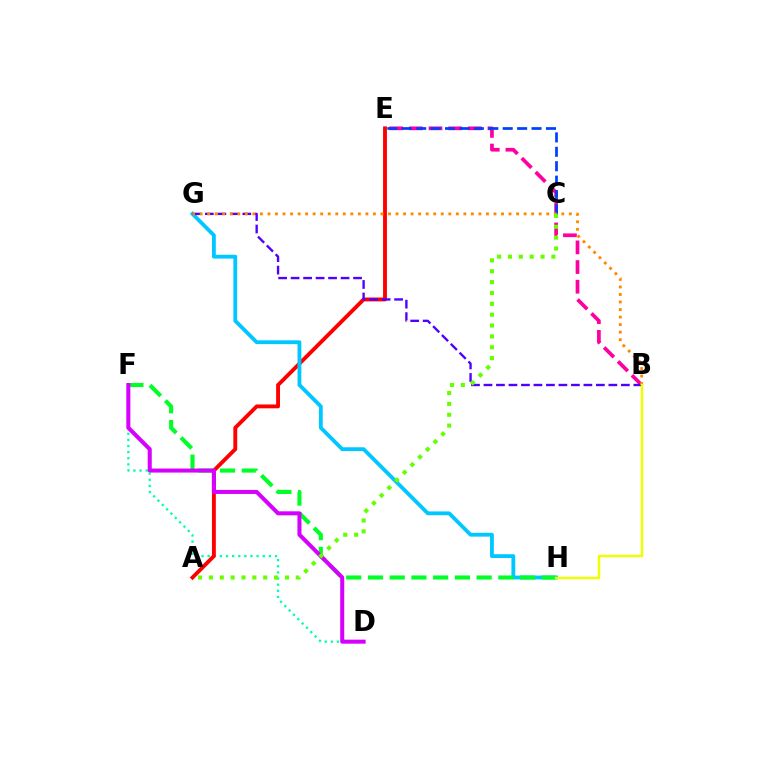{('B', 'E'): [{'color': '#ff00a0', 'line_style': 'dashed', 'thickness': 2.67}], ('D', 'F'): [{'color': '#00ffaf', 'line_style': 'dotted', 'thickness': 1.66}, {'color': '#d600ff', 'line_style': 'solid', 'thickness': 2.9}], ('A', 'E'): [{'color': '#ff0000', 'line_style': 'solid', 'thickness': 2.78}], ('G', 'H'): [{'color': '#00c7ff', 'line_style': 'solid', 'thickness': 2.75}], ('B', 'G'): [{'color': '#4f00ff', 'line_style': 'dashed', 'thickness': 1.7}, {'color': '#ff8800', 'line_style': 'dotted', 'thickness': 2.05}], ('C', 'E'): [{'color': '#003fff', 'line_style': 'dashed', 'thickness': 1.96}], ('F', 'H'): [{'color': '#00ff27', 'line_style': 'dashed', 'thickness': 2.95}], ('A', 'C'): [{'color': '#66ff00', 'line_style': 'dotted', 'thickness': 2.95}], ('B', 'H'): [{'color': '#eeff00', 'line_style': 'solid', 'thickness': 1.77}]}